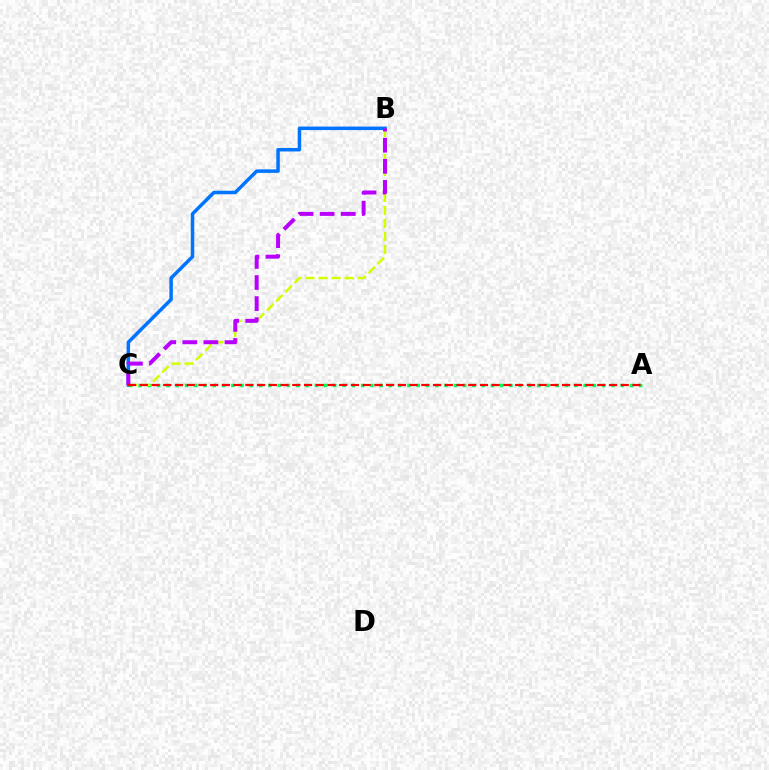{('A', 'C'): [{'color': '#00ff5c', 'line_style': 'dotted', 'thickness': 2.52}, {'color': '#ff0000', 'line_style': 'dashed', 'thickness': 1.59}], ('B', 'C'): [{'color': '#d1ff00', 'line_style': 'dashed', 'thickness': 1.77}, {'color': '#0074ff', 'line_style': 'solid', 'thickness': 2.52}, {'color': '#b900ff', 'line_style': 'dashed', 'thickness': 2.87}]}